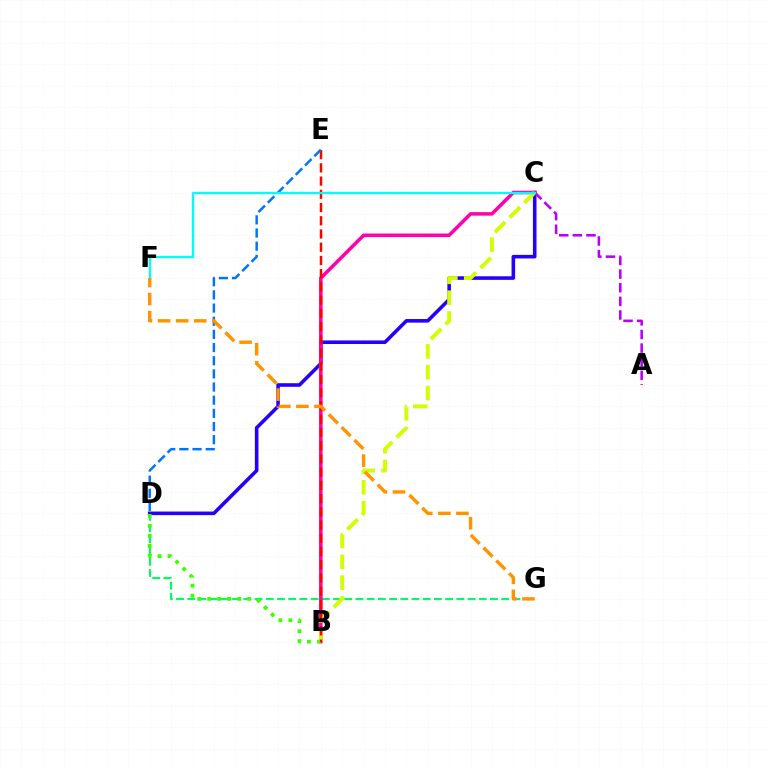{('D', 'G'): [{'color': '#00ff5c', 'line_style': 'dashed', 'thickness': 1.52}], ('C', 'D'): [{'color': '#2500ff', 'line_style': 'solid', 'thickness': 2.58}], ('B', 'C'): [{'color': '#ff00ac', 'line_style': 'solid', 'thickness': 2.54}, {'color': '#d1ff00', 'line_style': 'dashed', 'thickness': 2.83}], ('B', 'D'): [{'color': '#3dff00', 'line_style': 'dotted', 'thickness': 2.72}], ('A', 'C'): [{'color': '#b900ff', 'line_style': 'dashed', 'thickness': 1.85}], ('B', 'E'): [{'color': '#ff0000', 'line_style': 'dashed', 'thickness': 1.8}], ('D', 'E'): [{'color': '#0074ff', 'line_style': 'dashed', 'thickness': 1.79}], ('C', 'F'): [{'color': '#00fff6', 'line_style': 'solid', 'thickness': 1.64}], ('F', 'G'): [{'color': '#ff9400', 'line_style': 'dashed', 'thickness': 2.45}]}